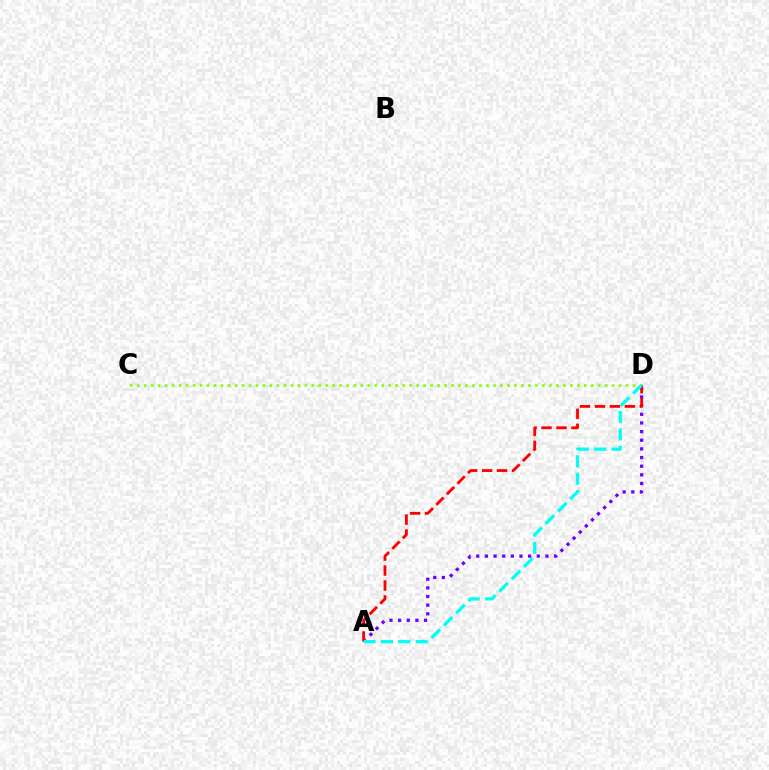{('C', 'D'): [{'color': '#84ff00', 'line_style': 'dotted', 'thickness': 1.9}], ('A', 'D'): [{'color': '#7200ff', 'line_style': 'dotted', 'thickness': 2.35}, {'color': '#ff0000', 'line_style': 'dashed', 'thickness': 2.03}, {'color': '#00fff6', 'line_style': 'dashed', 'thickness': 2.36}]}